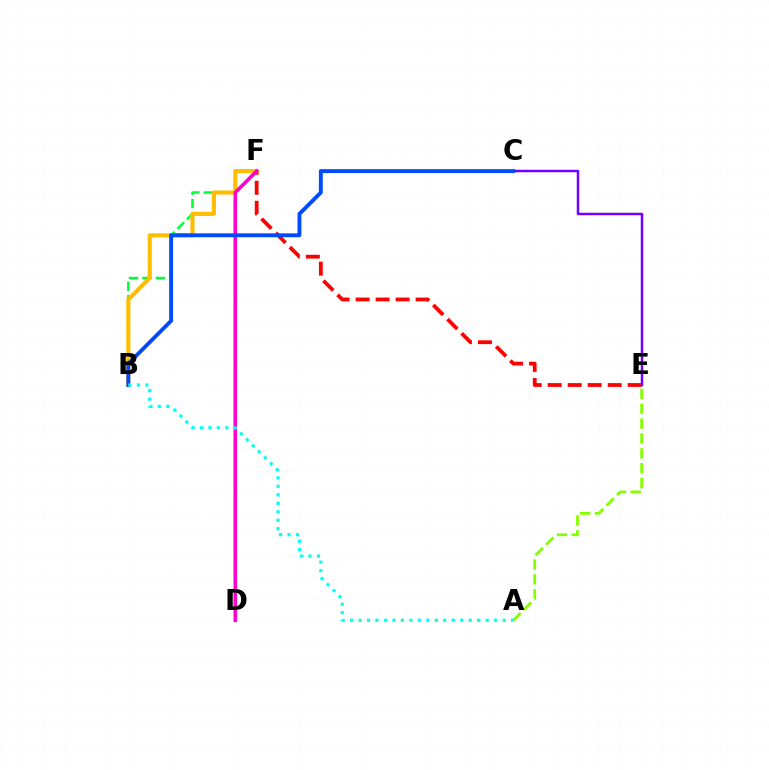{('E', 'F'): [{'color': '#ff0000', 'line_style': 'dashed', 'thickness': 2.72}], ('A', 'E'): [{'color': '#84ff00', 'line_style': 'dashed', 'thickness': 2.02}], ('C', 'E'): [{'color': '#7200ff', 'line_style': 'solid', 'thickness': 1.8}], ('B', 'F'): [{'color': '#00ff39', 'line_style': 'dashed', 'thickness': 1.82}, {'color': '#ffbd00', 'line_style': 'solid', 'thickness': 2.97}], ('D', 'F'): [{'color': '#ff00cf', 'line_style': 'solid', 'thickness': 2.59}], ('B', 'C'): [{'color': '#004bff', 'line_style': 'solid', 'thickness': 2.81}], ('A', 'B'): [{'color': '#00fff6', 'line_style': 'dotted', 'thickness': 2.3}]}